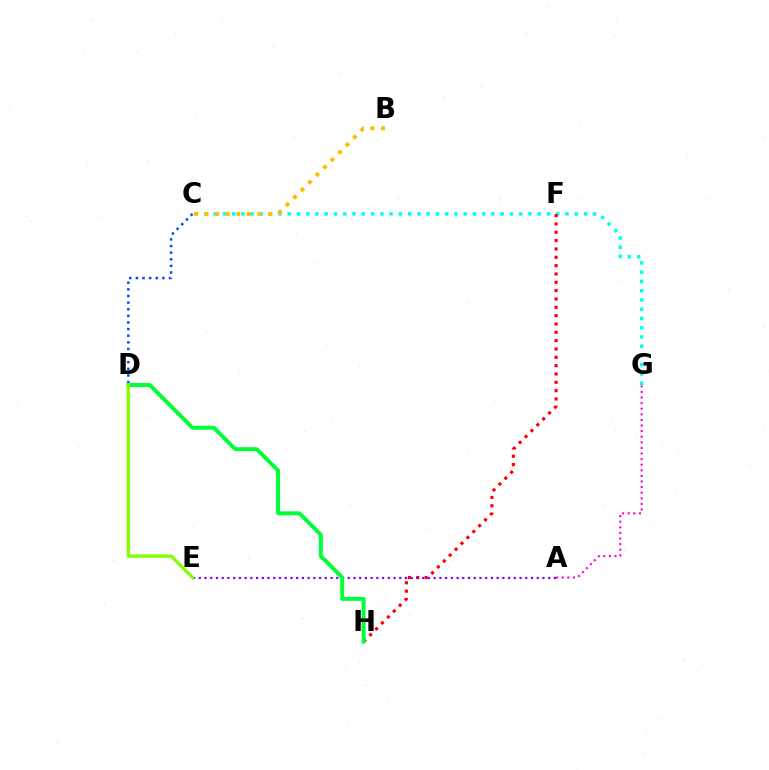{('C', 'D'): [{'color': '#004bff', 'line_style': 'dotted', 'thickness': 1.8}], ('A', 'G'): [{'color': '#ff00cf', 'line_style': 'dotted', 'thickness': 1.52}], ('C', 'G'): [{'color': '#00fff6', 'line_style': 'dotted', 'thickness': 2.52}], ('F', 'H'): [{'color': '#ff0000', 'line_style': 'dotted', 'thickness': 2.26}], ('A', 'E'): [{'color': '#7200ff', 'line_style': 'dotted', 'thickness': 1.56}], ('B', 'C'): [{'color': '#ffbd00', 'line_style': 'dotted', 'thickness': 2.88}], ('D', 'H'): [{'color': '#00ff39', 'line_style': 'solid', 'thickness': 2.84}], ('D', 'E'): [{'color': '#84ff00', 'line_style': 'solid', 'thickness': 2.36}]}